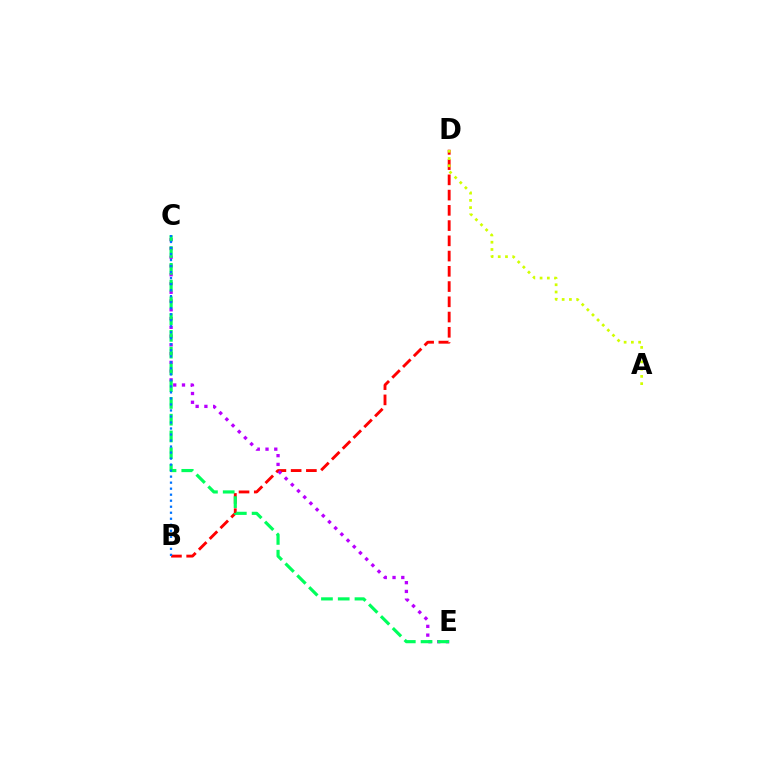{('B', 'D'): [{'color': '#ff0000', 'line_style': 'dashed', 'thickness': 2.07}], ('A', 'D'): [{'color': '#d1ff00', 'line_style': 'dotted', 'thickness': 1.97}], ('C', 'E'): [{'color': '#b900ff', 'line_style': 'dotted', 'thickness': 2.38}, {'color': '#00ff5c', 'line_style': 'dashed', 'thickness': 2.28}], ('B', 'C'): [{'color': '#0074ff', 'line_style': 'dotted', 'thickness': 1.63}]}